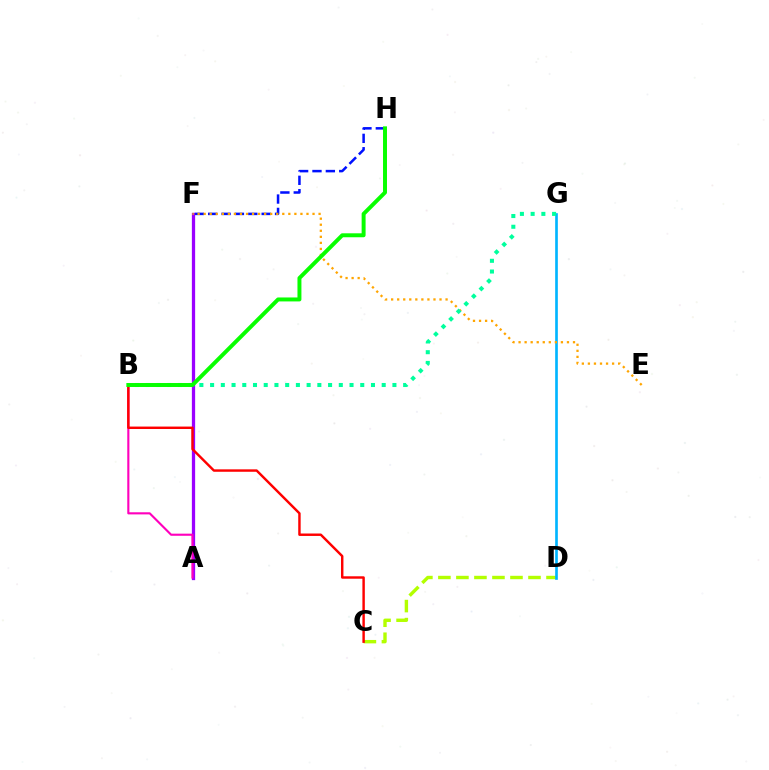{('F', 'H'): [{'color': '#0010ff', 'line_style': 'dashed', 'thickness': 1.82}], ('C', 'D'): [{'color': '#b3ff00', 'line_style': 'dashed', 'thickness': 2.45}], ('A', 'F'): [{'color': '#9b00ff', 'line_style': 'solid', 'thickness': 2.35}], ('A', 'B'): [{'color': '#ff00bd', 'line_style': 'solid', 'thickness': 1.53}], ('B', 'C'): [{'color': '#ff0000', 'line_style': 'solid', 'thickness': 1.75}], ('D', 'G'): [{'color': '#00b5ff', 'line_style': 'solid', 'thickness': 1.92}], ('E', 'F'): [{'color': '#ffa500', 'line_style': 'dotted', 'thickness': 1.64}], ('B', 'G'): [{'color': '#00ff9d', 'line_style': 'dotted', 'thickness': 2.91}], ('B', 'H'): [{'color': '#08ff00', 'line_style': 'solid', 'thickness': 2.85}]}